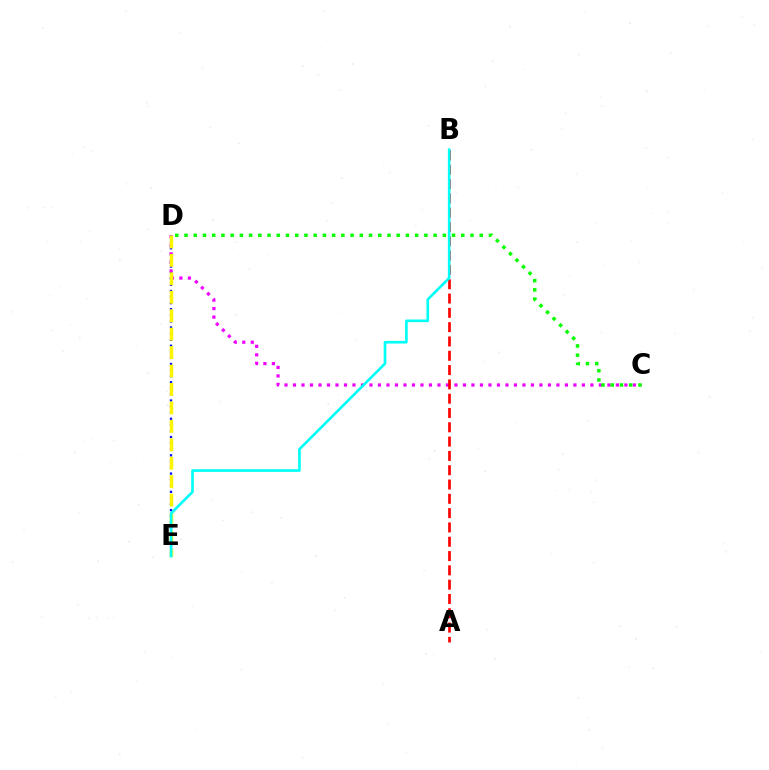{('D', 'E'): [{'color': '#0010ff', 'line_style': 'dotted', 'thickness': 1.65}, {'color': '#fcf500', 'line_style': 'dashed', 'thickness': 2.51}], ('C', 'D'): [{'color': '#ee00ff', 'line_style': 'dotted', 'thickness': 2.31}, {'color': '#08ff00', 'line_style': 'dotted', 'thickness': 2.51}], ('A', 'B'): [{'color': '#ff0000', 'line_style': 'dashed', 'thickness': 1.94}], ('B', 'E'): [{'color': '#00fff6', 'line_style': 'solid', 'thickness': 1.91}]}